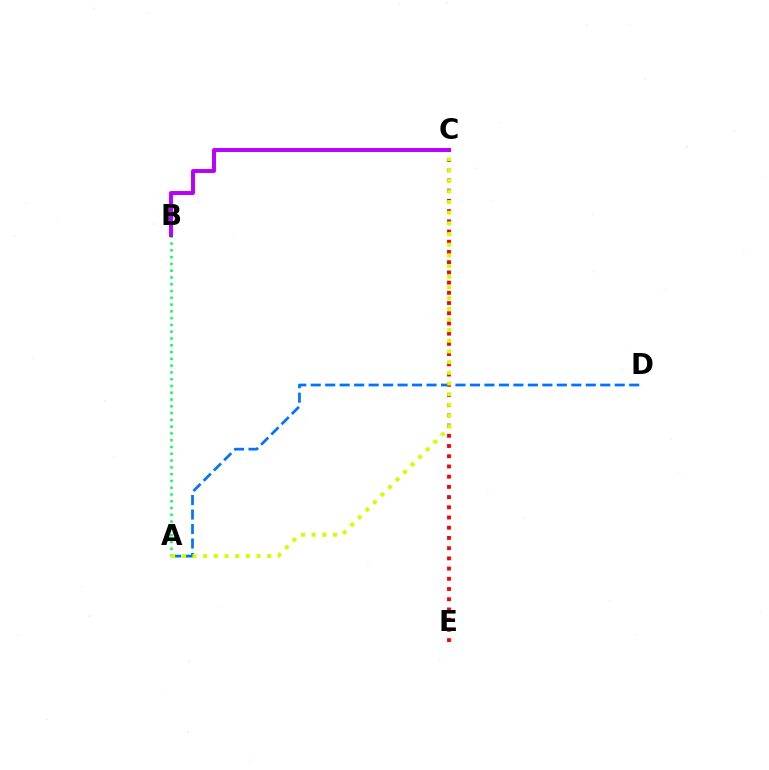{('A', 'D'): [{'color': '#0074ff', 'line_style': 'dashed', 'thickness': 1.97}], ('C', 'E'): [{'color': '#ff0000', 'line_style': 'dotted', 'thickness': 2.77}], ('A', 'B'): [{'color': '#00ff5c', 'line_style': 'dotted', 'thickness': 1.84}], ('A', 'C'): [{'color': '#d1ff00', 'line_style': 'dotted', 'thickness': 2.9}], ('B', 'C'): [{'color': '#b900ff', 'line_style': 'solid', 'thickness': 2.84}]}